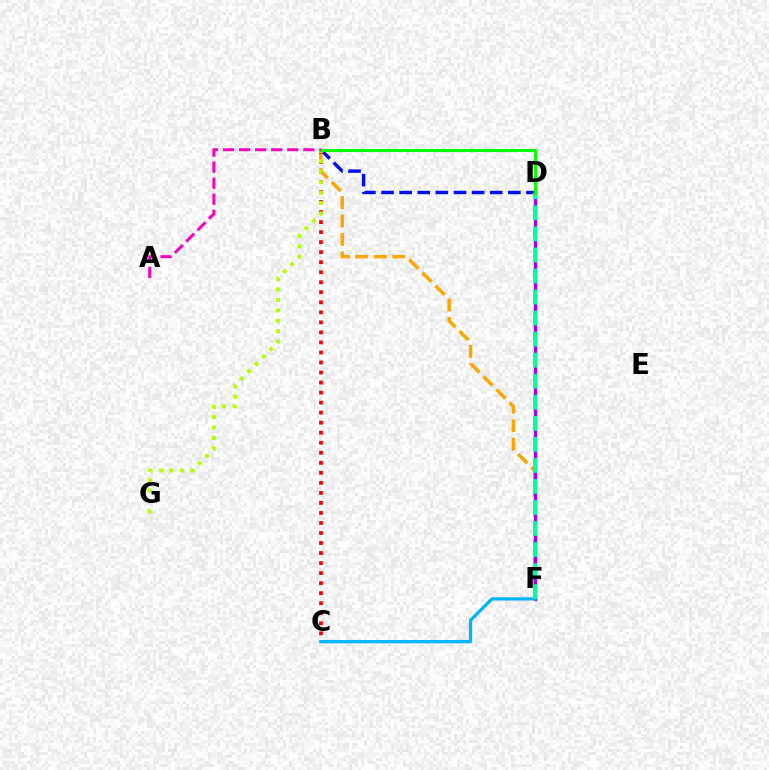{('B', 'D'): [{'color': '#0010ff', 'line_style': 'dashed', 'thickness': 2.46}, {'color': '#08ff00', 'line_style': 'solid', 'thickness': 2.26}], ('B', 'F'): [{'color': '#ffa500', 'line_style': 'dashed', 'thickness': 2.5}], ('D', 'F'): [{'color': '#9b00ff', 'line_style': 'solid', 'thickness': 2.37}, {'color': '#00ff9d', 'line_style': 'dashed', 'thickness': 2.86}], ('B', 'C'): [{'color': '#ff0000', 'line_style': 'dotted', 'thickness': 2.72}], ('B', 'G'): [{'color': '#b3ff00', 'line_style': 'dotted', 'thickness': 2.83}], ('C', 'F'): [{'color': '#00b5ff', 'line_style': 'solid', 'thickness': 2.34}], ('A', 'B'): [{'color': '#ff00bd', 'line_style': 'dashed', 'thickness': 2.18}]}